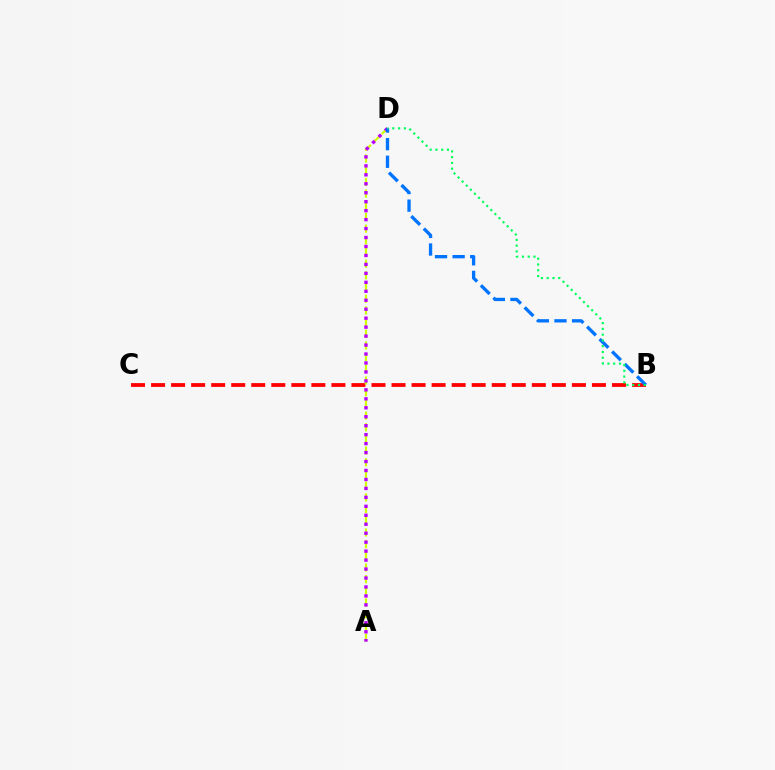{('B', 'C'): [{'color': '#ff0000', 'line_style': 'dashed', 'thickness': 2.72}], ('A', 'D'): [{'color': '#d1ff00', 'line_style': 'dashed', 'thickness': 1.59}, {'color': '#b900ff', 'line_style': 'dotted', 'thickness': 2.43}], ('B', 'D'): [{'color': '#0074ff', 'line_style': 'dashed', 'thickness': 2.39}, {'color': '#00ff5c', 'line_style': 'dotted', 'thickness': 1.57}]}